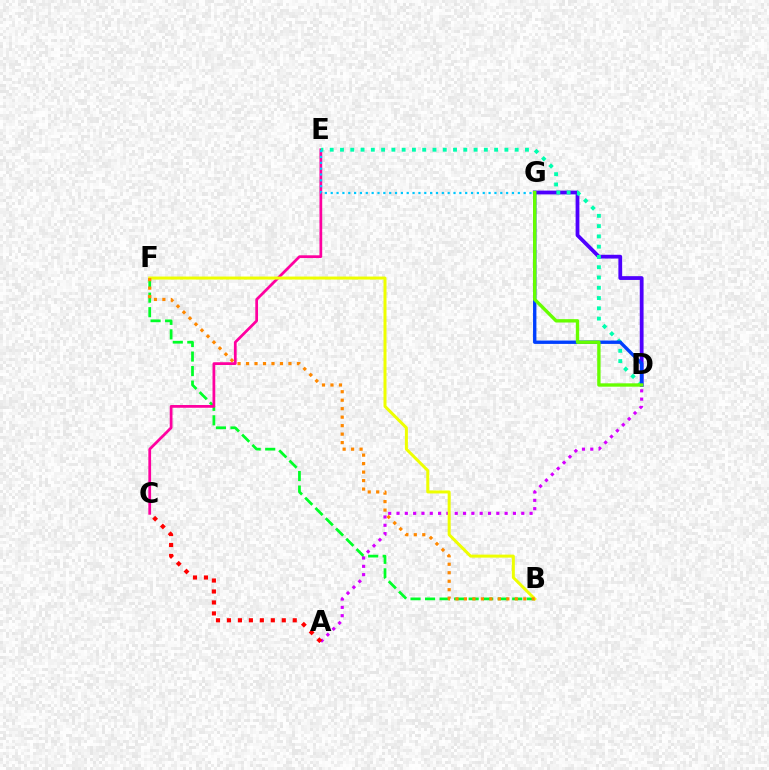{('B', 'F'): [{'color': '#00ff27', 'line_style': 'dashed', 'thickness': 1.97}, {'color': '#eeff00', 'line_style': 'solid', 'thickness': 2.16}, {'color': '#ff8800', 'line_style': 'dotted', 'thickness': 2.3}], ('D', 'G'): [{'color': '#4f00ff', 'line_style': 'solid', 'thickness': 2.72}, {'color': '#003fff', 'line_style': 'solid', 'thickness': 2.42}, {'color': '#66ff00', 'line_style': 'solid', 'thickness': 2.42}], ('A', 'D'): [{'color': '#d600ff', 'line_style': 'dotted', 'thickness': 2.26}], ('C', 'E'): [{'color': '#ff00a0', 'line_style': 'solid', 'thickness': 1.98}], ('D', 'E'): [{'color': '#00ffaf', 'line_style': 'dotted', 'thickness': 2.79}], ('E', 'G'): [{'color': '#00c7ff', 'line_style': 'dotted', 'thickness': 1.59}], ('A', 'C'): [{'color': '#ff0000', 'line_style': 'dotted', 'thickness': 2.98}]}